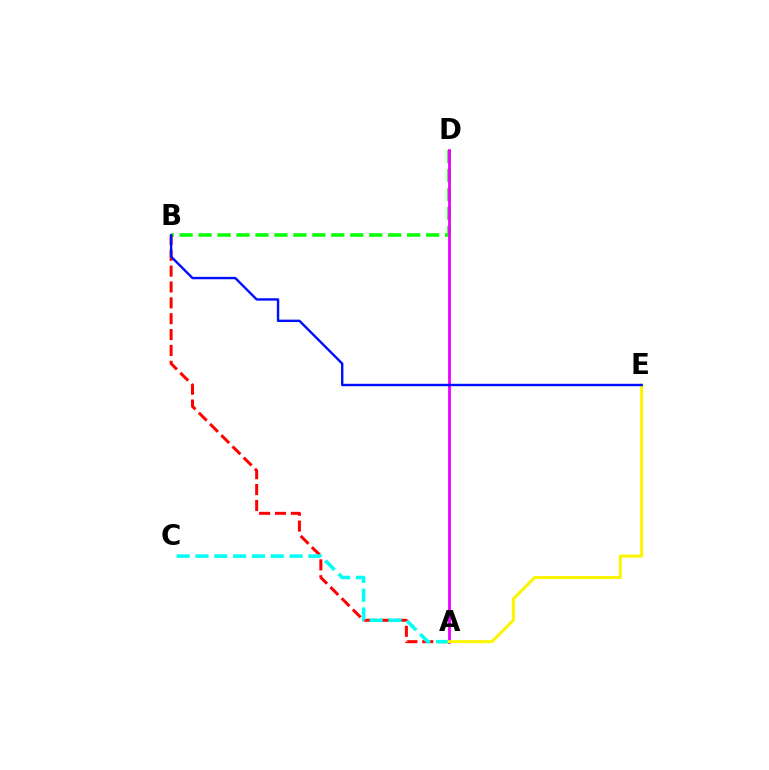{('B', 'D'): [{'color': '#08ff00', 'line_style': 'dashed', 'thickness': 2.58}], ('A', 'B'): [{'color': '#ff0000', 'line_style': 'dashed', 'thickness': 2.16}], ('A', 'C'): [{'color': '#00fff6', 'line_style': 'dashed', 'thickness': 2.56}], ('A', 'D'): [{'color': '#ee00ff', 'line_style': 'solid', 'thickness': 2.01}], ('A', 'E'): [{'color': '#fcf500', 'line_style': 'solid', 'thickness': 2.17}], ('B', 'E'): [{'color': '#0010ff', 'line_style': 'solid', 'thickness': 1.73}]}